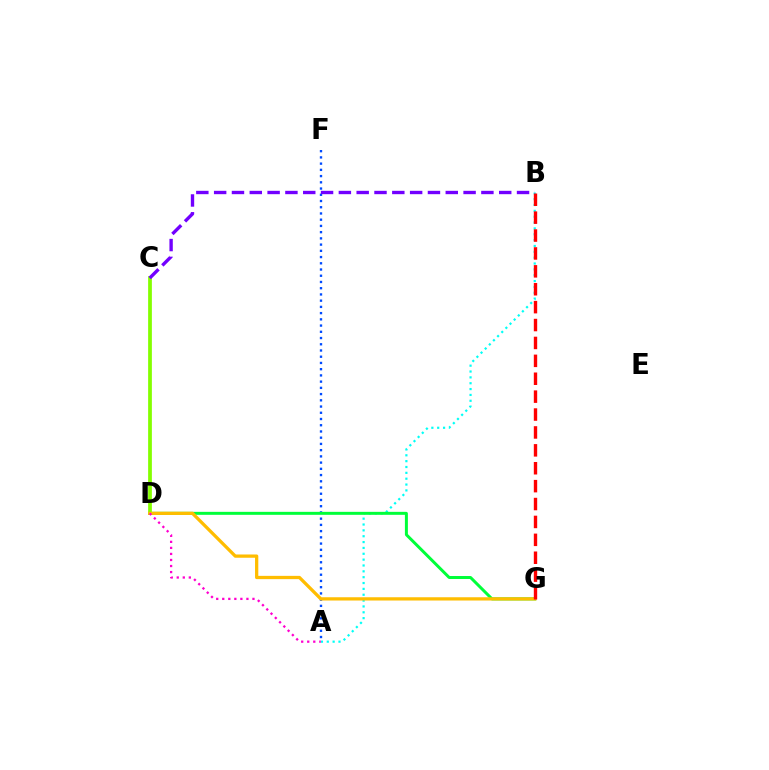{('A', 'B'): [{'color': '#00fff6', 'line_style': 'dotted', 'thickness': 1.59}], ('C', 'D'): [{'color': '#84ff00', 'line_style': 'solid', 'thickness': 2.7}], ('A', 'F'): [{'color': '#004bff', 'line_style': 'dotted', 'thickness': 1.69}], ('D', 'G'): [{'color': '#00ff39', 'line_style': 'solid', 'thickness': 2.14}, {'color': '#ffbd00', 'line_style': 'solid', 'thickness': 2.35}], ('B', 'G'): [{'color': '#ff0000', 'line_style': 'dashed', 'thickness': 2.43}], ('A', 'D'): [{'color': '#ff00cf', 'line_style': 'dotted', 'thickness': 1.64}], ('B', 'C'): [{'color': '#7200ff', 'line_style': 'dashed', 'thickness': 2.42}]}